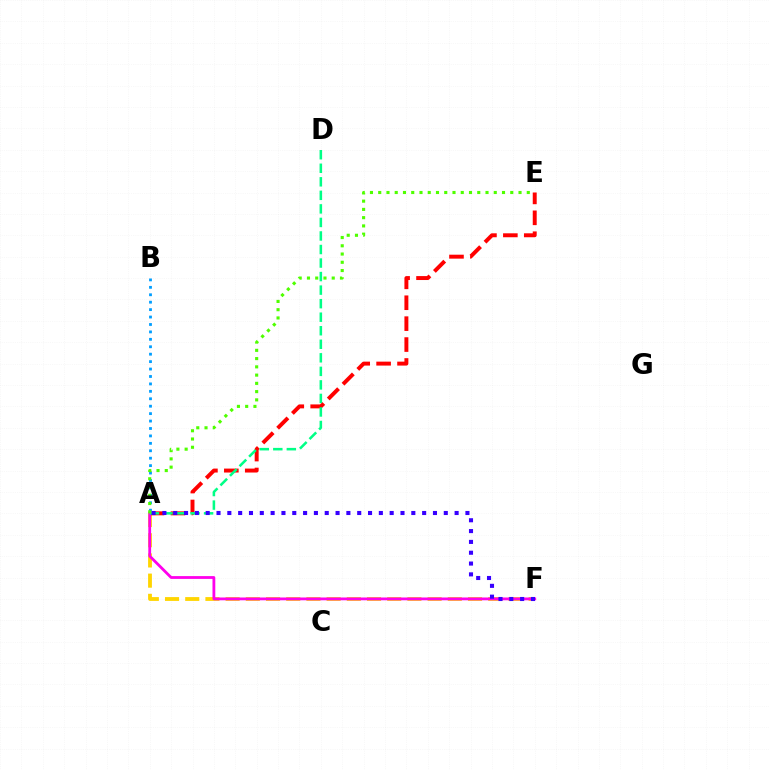{('A', 'F'): [{'color': '#ffd500', 'line_style': 'dashed', 'thickness': 2.74}, {'color': '#ff00ed', 'line_style': 'solid', 'thickness': 2.02}, {'color': '#3700ff', 'line_style': 'dotted', 'thickness': 2.94}], ('A', 'E'): [{'color': '#ff0000', 'line_style': 'dashed', 'thickness': 2.84}, {'color': '#4fff00', 'line_style': 'dotted', 'thickness': 2.24}], ('A', 'D'): [{'color': '#00ff86', 'line_style': 'dashed', 'thickness': 1.84}], ('A', 'B'): [{'color': '#009eff', 'line_style': 'dotted', 'thickness': 2.02}]}